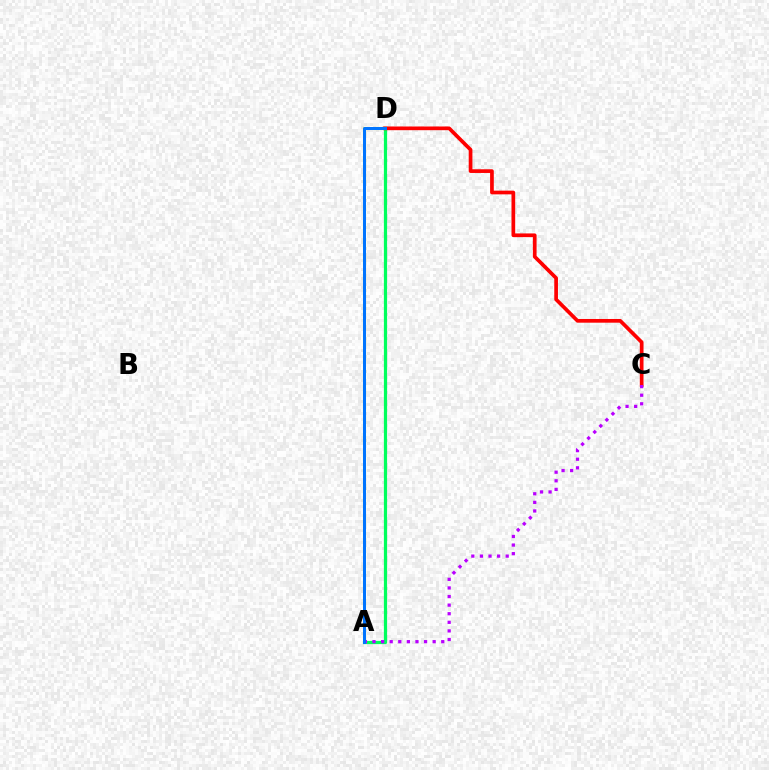{('A', 'D'): [{'color': '#00ff5c', 'line_style': 'solid', 'thickness': 2.32}, {'color': '#d1ff00', 'line_style': 'dashed', 'thickness': 2.21}, {'color': '#0074ff', 'line_style': 'solid', 'thickness': 2.16}], ('C', 'D'): [{'color': '#ff0000', 'line_style': 'solid', 'thickness': 2.66}], ('A', 'C'): [{'color': '#b900ff', 'line_style': 'dotted', 'thickness': 2.33}]}